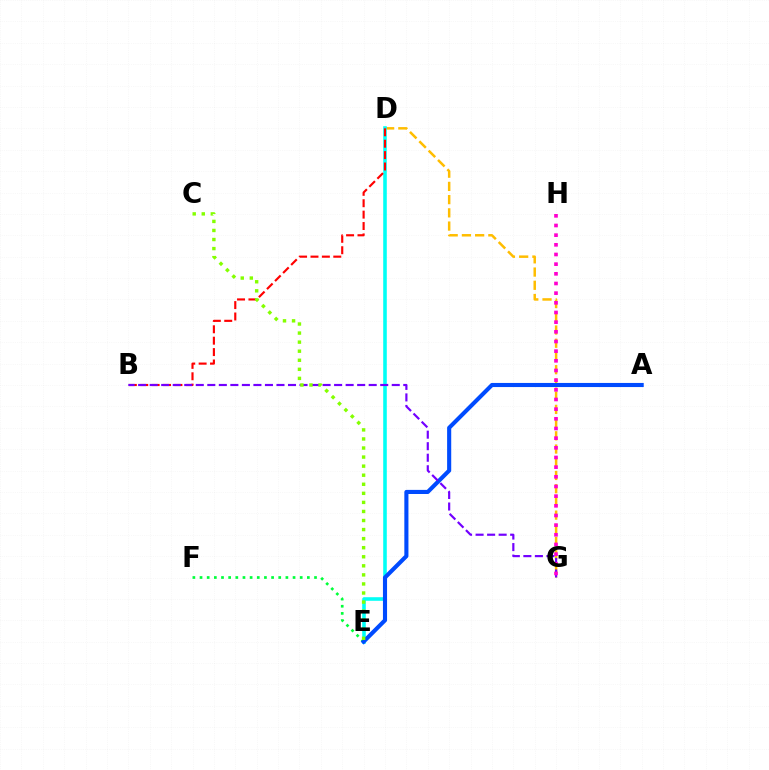{('D', 'G'): [{'color': '#ffbd00', 'line_style': 'dashed', 'thickness': 1.8}], ('D', 'E'): [{'color': '#00fff6', 'line_style': 'solid', 'thickness': 2.58}], ('B', 'D'): [{'color': '#ff0000', 'line_style': 'dashed', 'thickness': 1.55}], ('E', 'F'): [{'color': '#00ff39', 'line_style': 'dotted', 'thickness': 1.94}], ('A', 'E'): [{'color': '#004bff', 'line_style': 'solid', 'thickness': 2.96}], ('B', 'G'): [{'color': '#7200ff', 'line_style': 'dashed', 'thickness': 1.57}], ('C', 'E'): [{'color': '#84ff00', 'line_style': 'dotted', 'thickness': 2.46}], ('G', 'H'): [{'color': '#ff00cf', 'line_style': 'dotted', 'thickness': 2.63}]}